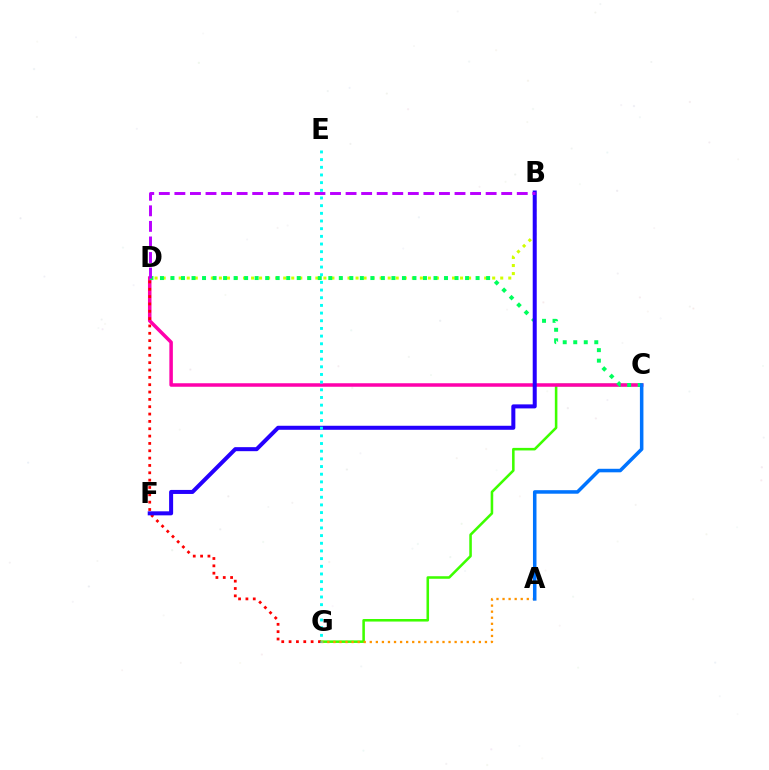{('C', 'G'): [{'color': '#3dff00', 'line_style': 'solid', 'thickness': 1.84}], ('A', 'G'): [{'color': '#ff9400', 'line_style': 'dotted', 'thickness': 1.65}], ('B', 'D'): [{'color': '#d1ff00', 'line_style': 'dotted', 'thickness': 2.18}, {'color': '#b900ff', 'line_style': 'dashed', 'thickness': 2.11}], ('C', 'D'): [{'color': '#ff00ac', 'line_style': 'solid', 'thickness': 2.53}, {'color': '#00ff5c', 'line_style': 'dotted', 'thickness': 2.86}], ('D', 'G'): [{'color': '#ff0000', 'line_style': 'dotted', 'thickness': 1.99}], ('B', 'F'): [{'color': '#2500ff', 'line_style': 'solid', 'thickness': 2.89}], ('E', 'G'): [{'color': '#00fff6', 'line_style': 'dotted', 'thickness': 2.08}], ('A', 'C'): [{'color': '#0074ff', 'line_style': 'solid', 'thickness': 2.54}]}